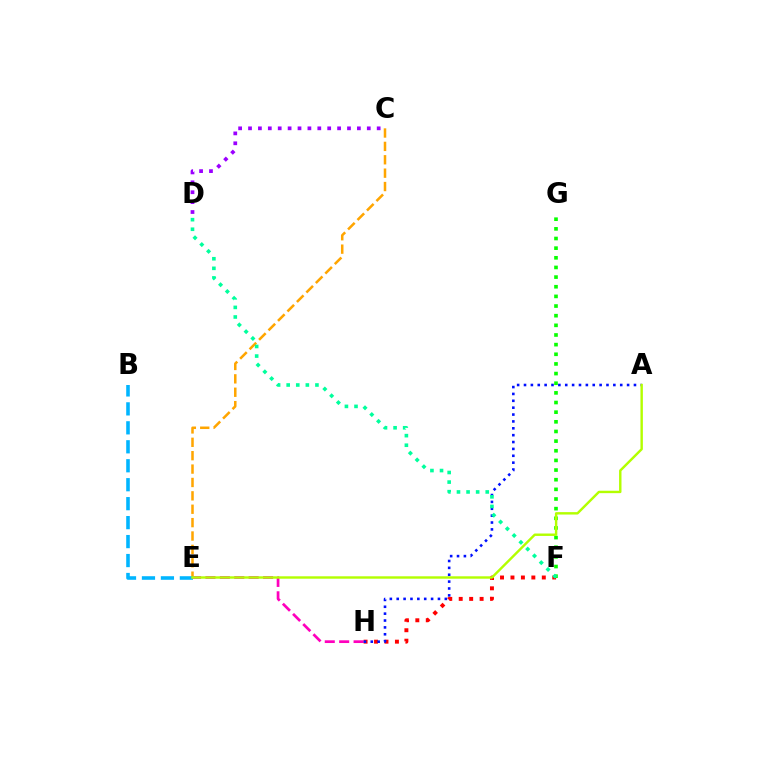{('F', 'H'): [{'color': '#ff0000', 'line_style': 'dotted', 'thickness': 2.84}], ('C', 'D'): [{'color': '#9b00ff', 'line_style': 'dotted', 'thickness': 2.69}], ('E', 'H'): [{'color': '#ff00bd', 'line_style': 'dashed', 'thickness': 1.96}], ('C', 'E'): [{'color': '#ffa500', 'line_style': 'dashed', 'thickness': 1.82}], ('F', 'G'): [{'color': '#08ff00', 'line_style': 'dotted', 'thickness': 2.62}], ('B', 'E'): [{'color': '#00b5ff', 'line_style': 'dashed', 'thickness': 2.58}], ('A', 'H'): [{'color': '#0010ff', 'line_style': 'dotted', 'thickness': 1.87}], ('A', 'E'): [{'color': '#b3ff00', 'line_style': 'solid', 'thickness': 1.74}], ('D', 'F'): [{'color': '#00ff9d', 'line_style': 'dotted', 'thickness': 2.6}]}